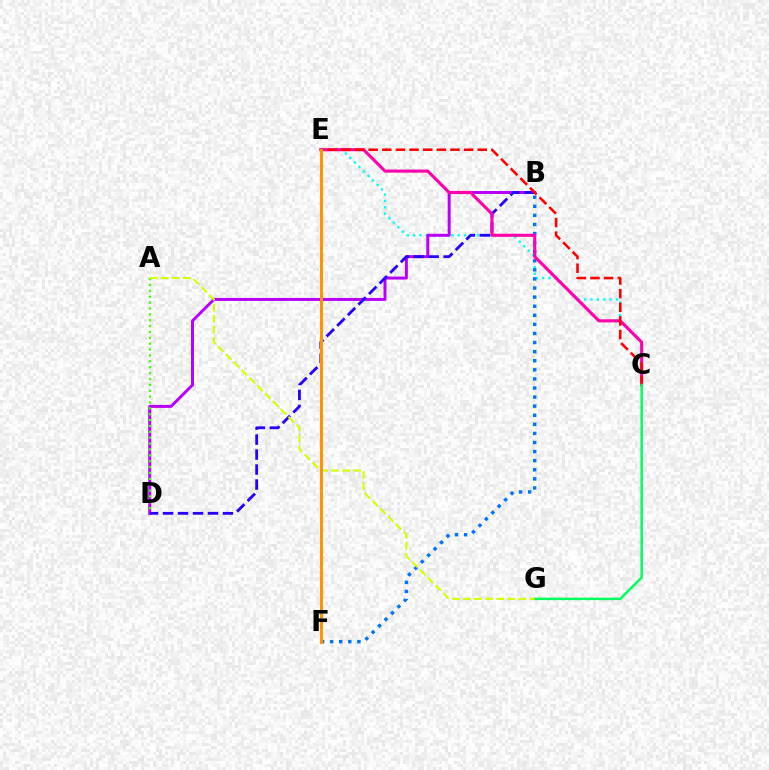{('C', 'E'): [{'color': '#00fff6', 'line_style': 'dotted', 'thickness': 1.73}, {'color': '#ff00ac', 'line_style': 'solid', 'thickness': 2.23}, {'color': '#ff0000', 'line_style': 'dashed', 'thickness': 1.85}], ('B', 'F'): [{'color': '#0074ff', 'line_style': 'dotted', 'thickness': 2.47}], ('B', 'D'): [{'color': '#b900ff', 'line_style': 'solid', 'thickness': 2.14}, {'color': '#2500ff', 'line_style': 'dashed', 'thickness': 2.04}], ('C', 'G'): [{'color': '#00ff5c', 'line_style': 'solid', 'thickness': 1.8}], ('A', 'D'): [{'color': '#3dff00', 'line_style': 'dotted', 'thickness': 1.6}], ('A', 'G'): [{'color': '#d1ff00', 'line_style': 'dashed', 'thickness': 1.5}], ('E', 'F'): [{'color': '#ff9400', 'line_style': 'solid', 'thickness': 2.19}]}